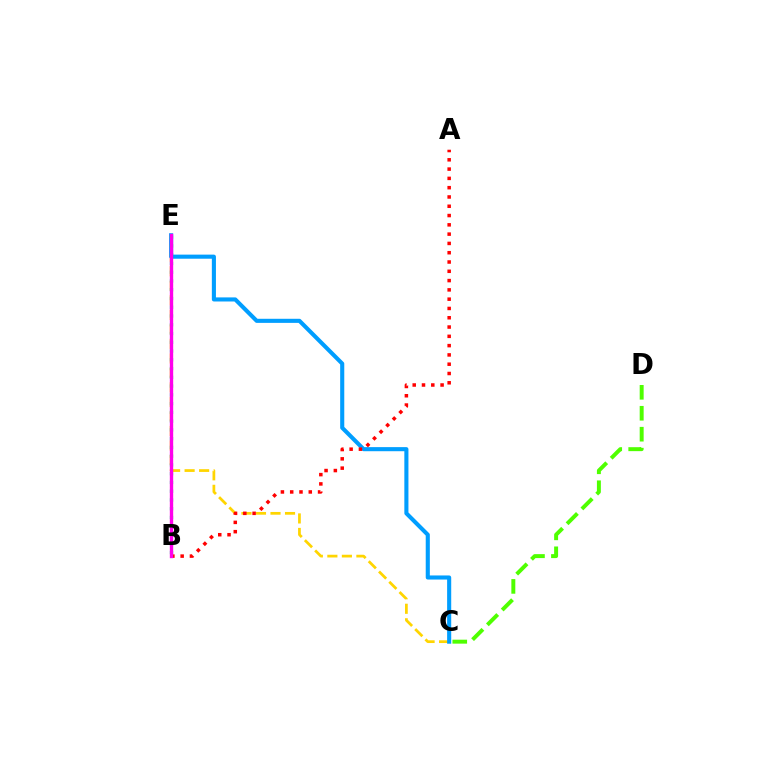{('C', 'E'): [{'color': '#ffd500', 'line_style': 'dashed', 'thickness': 1.97}, {'color': '#009eff', 'line_style': 'solid', 'thickness': 2.95}], ('B', 'E'): [{'color': '#3700ff', 'line_style': 'solid', 'thickness': 1.95}, {'color': '#00ff86', 'line_style': 'dotted', 'thickness': 2.38}, {'color': '#ff00ed', 'line_style': 'solid', 'thickness': 2.42}], ('A', 'B'): [{'color': '#ff0000', 'line_style': 'dotted', 'thickness': 2.52}], ('C', 'D'): [{'color': '#4fff00', 'line_style': 'dashed', 'thickness': 2.85}]}